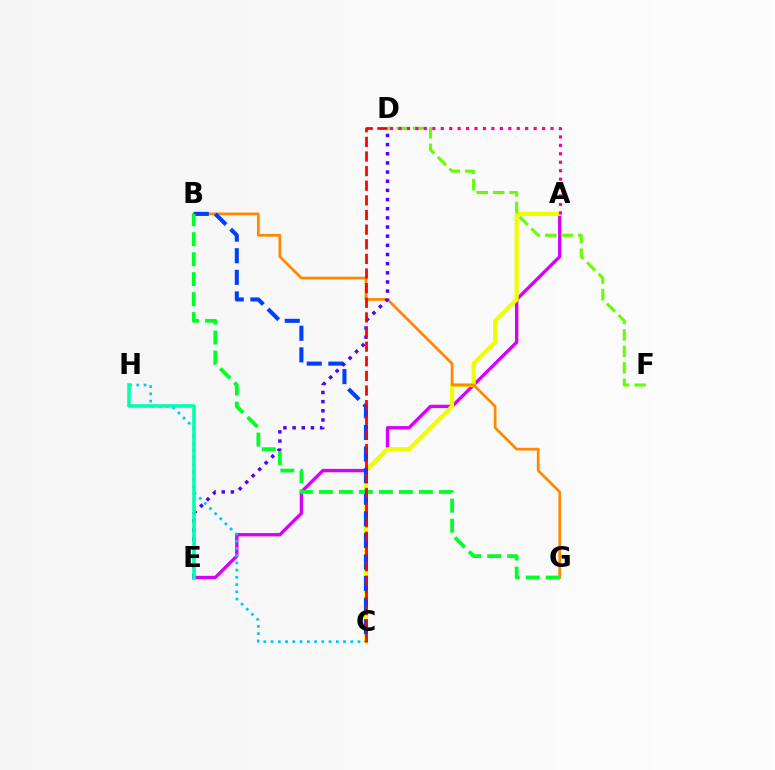{('A', 'E'): [{'color': '#d600ff', 'line_style': 'solid', 'thickness': 2.41}], ('C', 'H'): [{'color': '#00c7ff', 'line_style': 'dotted', 'thickness': 1.97}], ('A', 'C'): [{'color': '#eeff00', 'line_style': 'solid', 'thickness': 2.98}], ('D', 'F'): [{'color': '#66ff00', 'line_style': 'dashed', 'thickness': 2.24}], ('B', 'G'): [{'color': '#ff8800', 'line_style': 'solid', 'thickness': 1.95}, {'color': '#00ff27', 'line_style': 'dashed', 'thickness': 2.72}], ('B', 'C'): [{'color': '#003fff', 'line_style': 'dashed', 'thickness': 2.93}], ('A', 'D'): [{'color': '#ff00a0', 'line_style': 'dotted', 'thickness': 2.29}], ('D', 'E'): [{'color': '#4f00ff', 'line_style': 'dotted', 'thickness': 2.49}], ('E', 'H'): [{'color': '#00ffaf', 'line_style': 'solid', 'thickness': 2.59}], ('C', 'D'): [{'color': '#ff0000', 'line_style': 'dashed', 'thickness': 1.99}]}